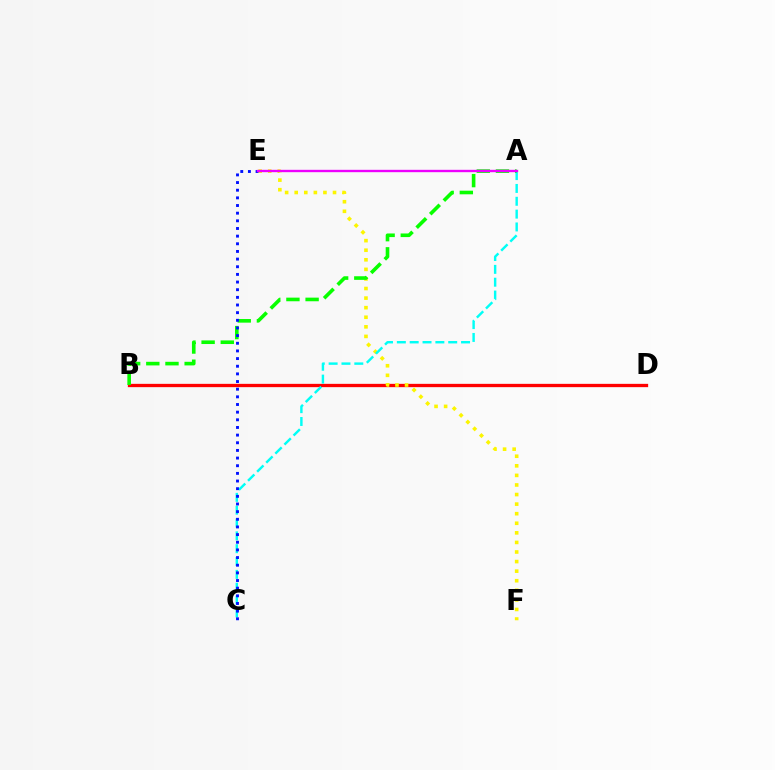{('B', 'D'): [{'color': '#ff0000', 'line_style': 'solid', 'thickness': 2.38}], ('E', 'F'): [{'color': '#fcf500', 'line_style': 'dotted', 'thickness': 2.6}], ('A', 'C'): [{'color': '#00fff6', 'line_style': 'dashed', 'thickness': 1.74}], ('A', 'B'): [{'color': '#08ff00', 'line_style': 'dashed', 'thickness': 2.6}], ('C', 'E'): [{'color': '#0010ff', 'line_style': 'dotted', 'thickness': 2.08}], ('A', 'E'): [{'color': '#ee00ff', 'line_style': 'solid', 'thickness': 1.71}]}